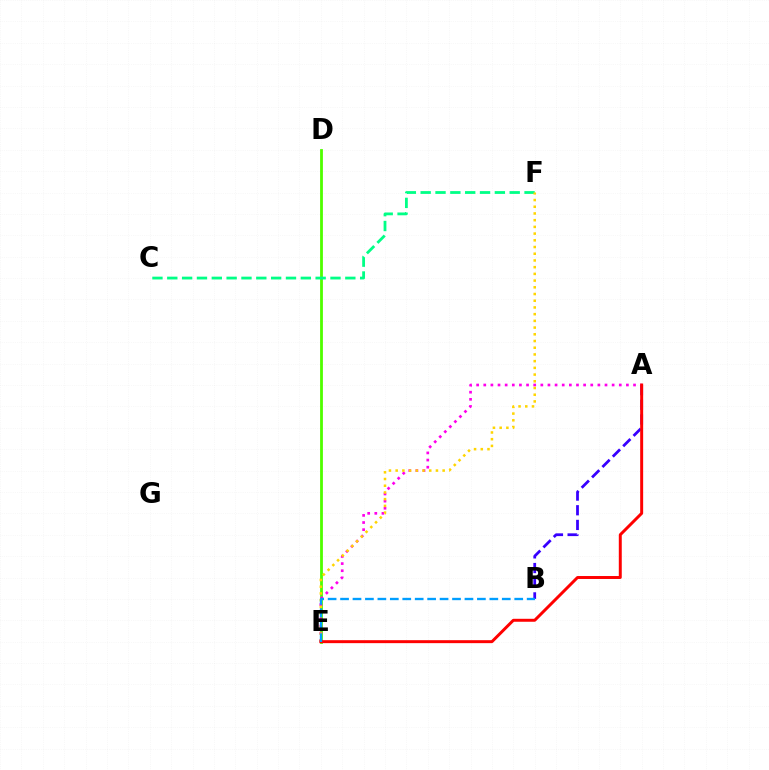{('D', 'E'): [{'color': '#4fff00', 'line_style': 'solid', 'thickness': 2.02}], ('A', 'B'): [{'color': '#3700ff', 'line_style': 'dashed', 'thickness': 1.99}], ('A', 'E'): [{'color': '#ff00ed', 'line_style': 'dotted', 'thickness': 1.94}, {'color': '#ff0000', 'line_style': 'solid', 'thickness': 2.13}], ('C', 'F'): [{'color': '#00ff86', 'line_style': 'dashed', 'thickness': 2.02}], ('E', 'F'): [{'color': '#ffd500', 'line_style': 'dotted', 'thickness': 1.82}], ('B', 'E'): [{'color': '#009eff', 'line_style': 'dashed', 'thickness': 1.69}]}